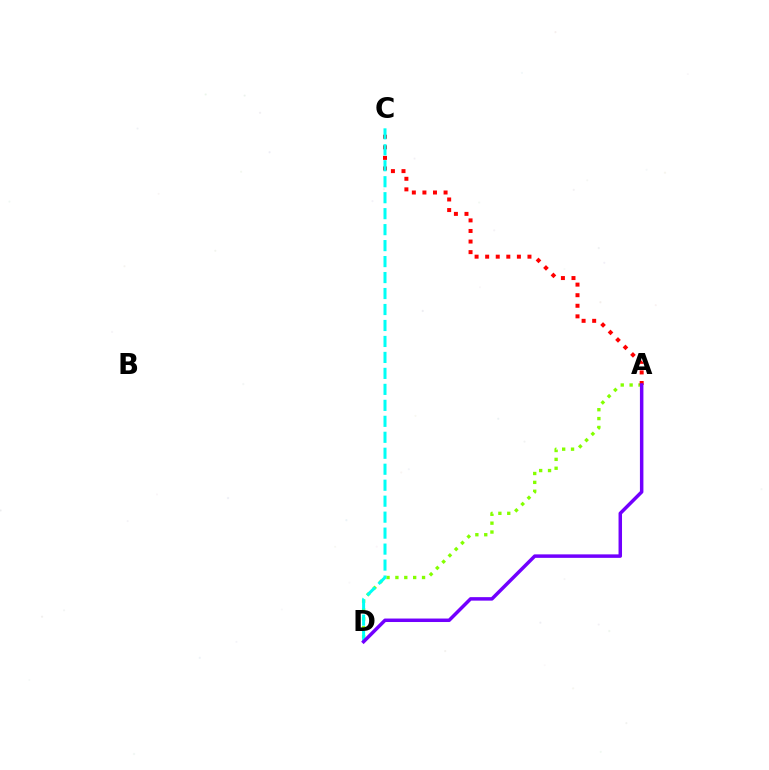{('A', 'D'): [{'color': '#84ff00', 'line_style': 'dotted', 'thickness': 2.41}, {'color': '#7200ff', 'line_style': 'solid', 'thickness': 2.51}], ('A', 'C'): [{'color': '#ff0000', 'line_style': 'dotted', 'thickness': 2.87}], ('C', 'D'): [{'color': '#00fff6', 'line_style': 'dashed', 'thickness': 2.17}]}